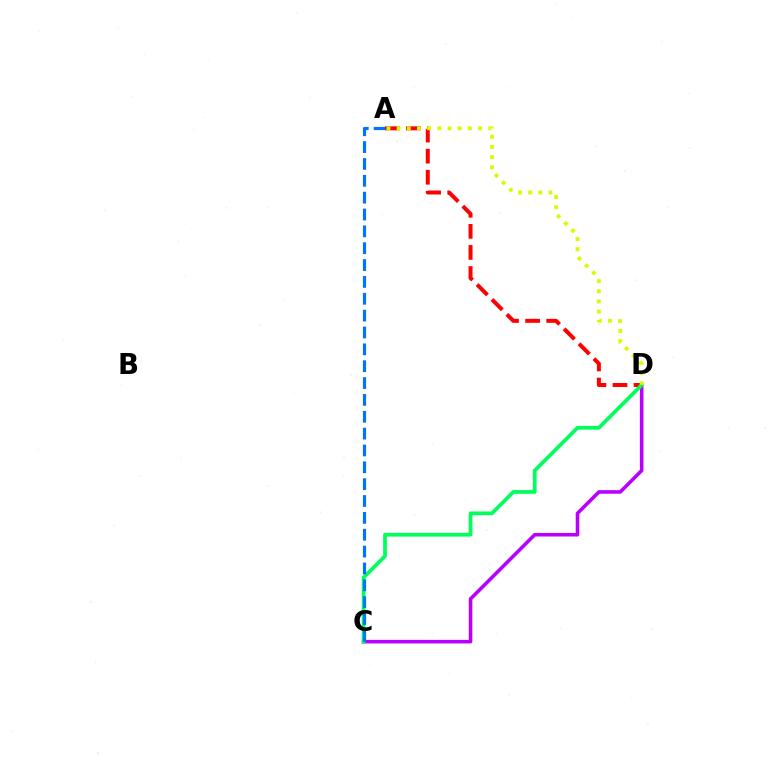{('C', 'D'): [{'color': '#b900ff', 'line_style': 'solid', 'thickness': 2.57}, {'color': '#00ff5c', 'line_style': 'solid', 'thickness': 2.7}], ('A', 'D'): [{'color': '#ff0000', 'line_style': 'dashed', 'thickness': 2.86}, {'color': '#d1ff00', 'line_style': 'dotted', 'thickness': 2.76}], ('A', 'C'): [{'color': '#0074ff', 'line_style': 'dashed', 'thickness': 2.29}]}